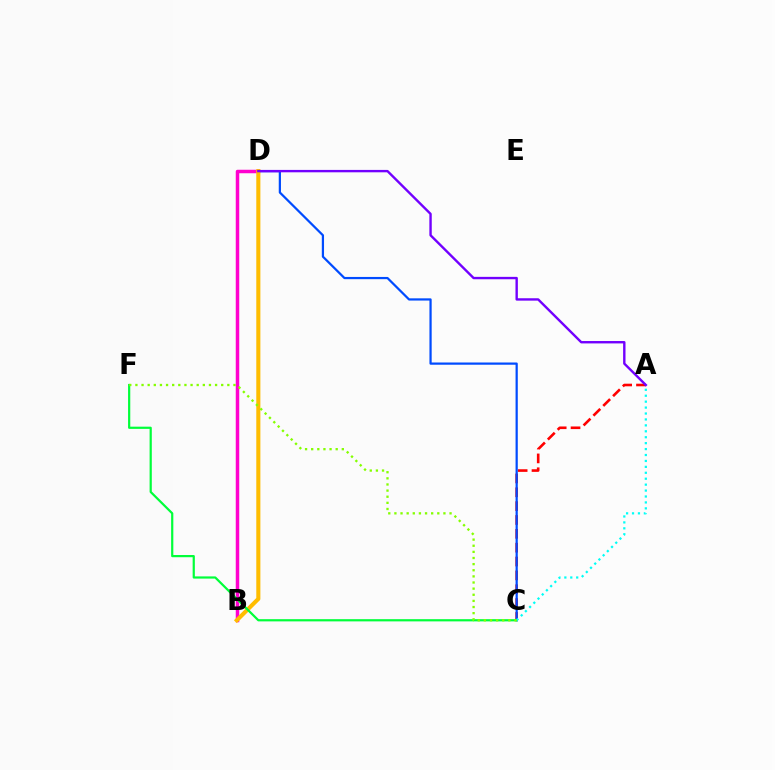{('A', 'C'): [{'color': '#ff0000', 'line_style': 'dashed', 'thickness': 1.88}, {'color': '#00fff6', 'line_style': 'dotted', 'thickness': 1.61}], ('B', 'D'): [{'color': '#ff00cf', 'line_style': 'solid', 'thickness': 2.51}, {'color': '#ffbd00', 'line_style': 'solid', 'thickness': 2.94}], ('C', 'D'): [{'color': '#004bff', 'line_style': 'solid', 'thickness': 1.6}], ('C', 'F'): [{'color': '#00ff39', 'line_style': 'solid', 'thickness': 1.59}, {'color': '#84ff00', 'line_style': 'dotted', 'thickness': 1.66}], ('A', 'D'): [{'color': '#7200ff', 'line_style': 'solid', 'thickness': 1.72}]}